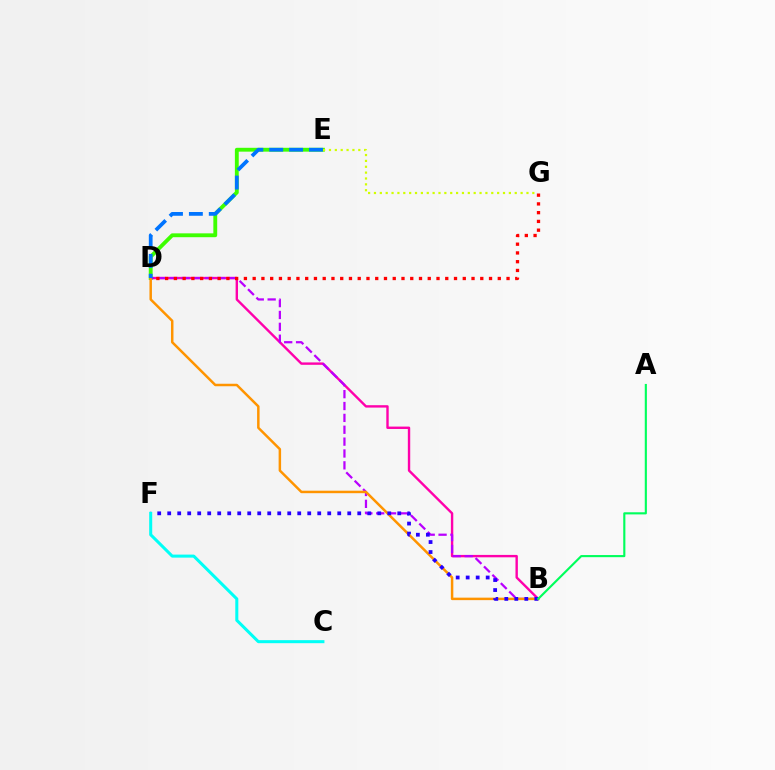{('B', 'D'): [{'color': '#ff00ac', 'line_style': 'solid', 'thickness': 1.72}, {'color': '#b900ff', 'line_style': 'dashed', 'thickness': 1.61}, {'color': '#ff9400', 'line_style': 'solid', 'thickness': 1.79}], ('D', 'E'): [{'color': '#3dff00', 'line_style': 'solid', 'thickness': 2.78}, {'color': '#0074ff', 'line_style': 'dashed', 'thickness': 2.7}], ('E', 'G'): [{'color': '#d1ff00', 'line_style': 'dotted', 'thickness': 1.59}], ('B', 'F'): [{'color': '#2500ff', 'line_style': 'dotted', 'thickness': 2.72}], ('C', 'F'): [{'color': '#00fff6', 'line_style': 'solid', 'thickness': 2.18}], ('A', 'B'): [{'color': '#00ff5c', 'line_style': 'solid', 'thickness': 1.53}], ('D', 'G'): [{'color': '#ff0000', 'line_style': 'dotted', 'thickness': 2.38}]}